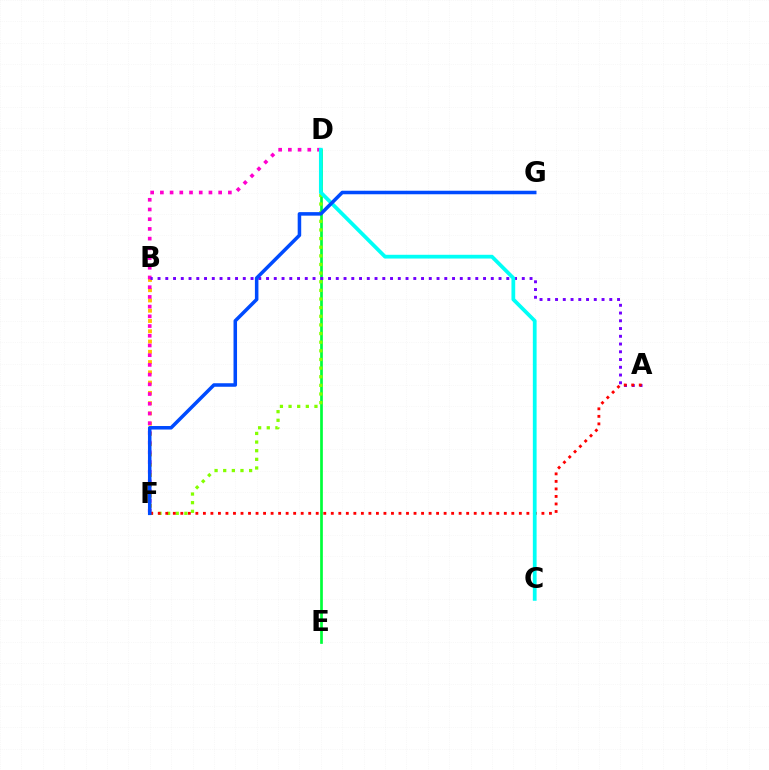{('B', 'F'): [{'color': '#ffbd00', 'line_style': 'dotted', 'thickness': 2.79}], ('D', 'E'): [{'color': '#00ff39', 'line_style': 'solid', 'thickness': 1.95}], ('D', 'F'): [{'color': '#84ff00', 'line_style': 'dotted', 'thickness': 2.35}, {'color': '#ff00cf', 'line_style': 'dotted', 'thickness': 2.64}], ('A', 'B'): [{'color': '#7200ff', 'line_style': 'dotted', 'thickness': 2.11}], ('A', 'F'): [{'color': '#ff0000', 'line_style': 'dotted', 'thickness': 2.04}], ('C', 'D'): [{'color': '#00fff6', 'line_style': 'solid', 'thickness': 2.7}], ('F', 'G'): [{'color': '#004bff', 'line_style': 'solid', 'thickness': 2.54}]}